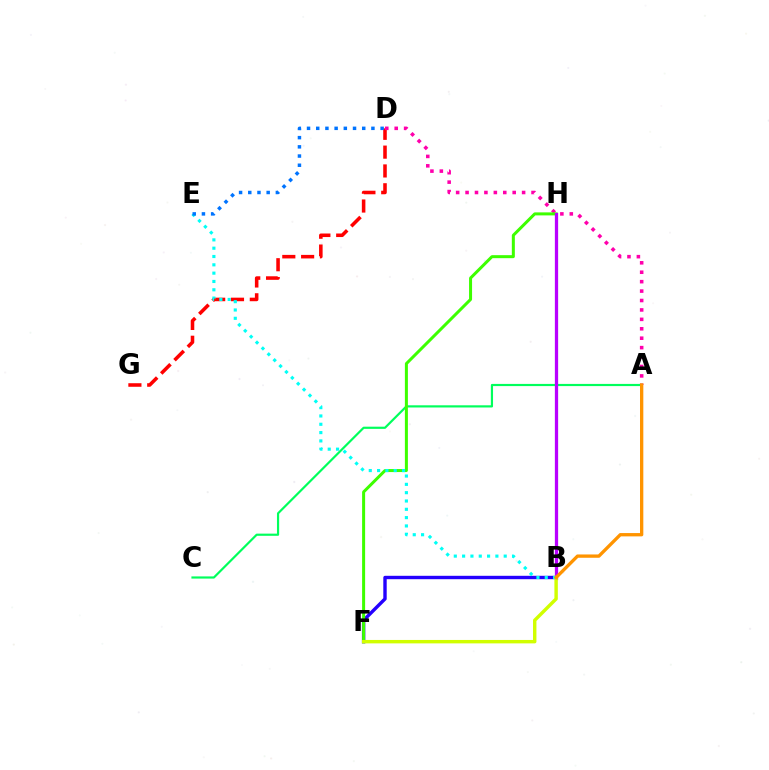{('D', 'G'): [{'color': '#ff0000', 'line_style': 'dashed', 'thickness': 2.56}], ('A', 'D'): [{'color': '#ff00ac', 'line_style': 'dotted', 'thickness': 2.56}], ('B', 'F'): [{'color': '#2500ff', 'line_style': 'solid', 'thickness': 2.45}, {'color': '#d1ff00', 'line_style': 'solid', 'thickness': 2.47}], ('A', 'C'): [{'color': '#00ff5c', 'line_style': 'solid', 'thickness': 1.57}], ('F', 'H'): [{'color': '#3dff00', 'line_style': 'solid', 'thickness': 2.17}], ('B', 'H'): [{'color': '#b900ff', 'line_style': 'solid', 'thickness': 2.35}], ('B', 'E'): [{'color': '#00fff6', 'line_style': 'dotted', 'thickness': 2.26}], ('D', 'E'): [{'color': '#0074ff', 'line_style': 'dotted', 'thickness': 2.5}], ('A', 'B'): [{'color': '#ff9400', 'line_style': 'solid', 'thickness': 2.39}]}